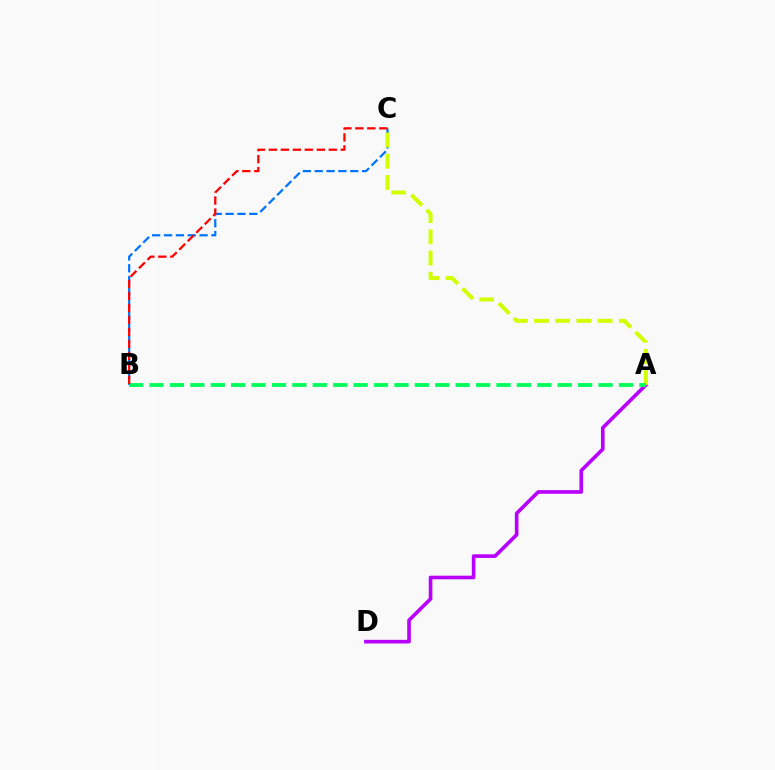{('B', 'C'): [{'color': '#0074ff', 'line_style': 'dashed', 'thickness': 1.61}, {'color': '#ff0000', 'line_style': 'dashed', 'thickness': 1.63}], ('A', 'D'): [{'color': '#b900ff', 'line_style': 'solid', 'thickness': 2.62}], ('A', 'C'): [{'color': '#d1ff00', 'line_style': 'dashed', 'thickness': 2.88}], ('A', 'B'): [{'color': '#00ff5c', 'line_style': 'dashed', 'thickness': 2.77}]}